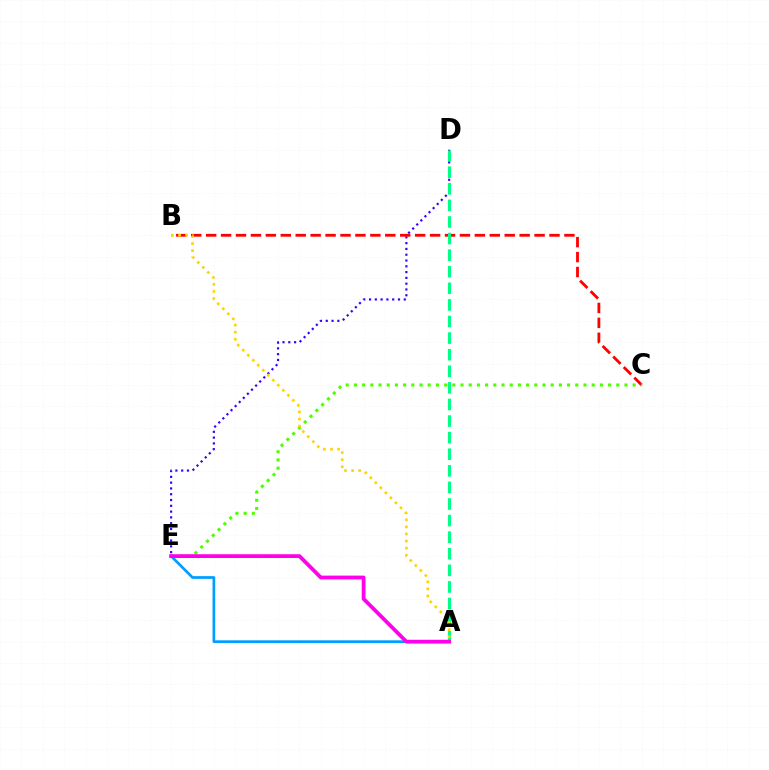{('D', 'E'): [{'color': '#3700ff', 'line_style': 'dotted', 'thickness': 1.57}], ('B', 'C'): [{'color': '#ff0000', 'line_style': 'dashed', 'thickness': 2.03}], ('A', 'E'): [{'color': '#009eff', 'line_style': 'solid', 'thickness': 1.96}, {'color': '#ff00ed', 'line_style': 'solid', 'thickness': 2.73}], ('A', 'D'): [{'color': '#00ff86', 'line_style': 'dashed', 'thickness': 2.25}], ('C', 'E'): [{'color': '#4fff00', 'line_style': 'dotted', 'thickness': 2.23}], ('A', 'B'): [{'color': '#ffd500', 'line_style': 'dotted', 'thickness': 1.93}]}